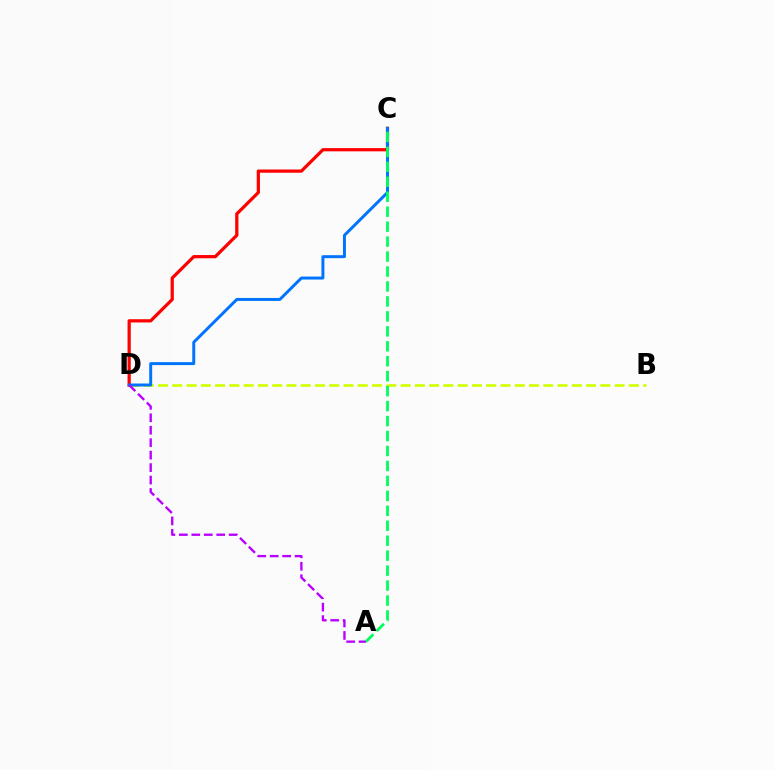{('B', 'D'): [{'color': '#d1ff00', 'line_style': 'dashed', 'thickness': 1.94}], ('C', 'D'): [{'color': '#ff0000', 'line_style': 'solid', 'thickness': 2.32}, {'color': '#0074ff', 'line_style': 'solid', 'thickness': 2.14}], ('A', 'D'): [{'color': '#b900ff', 'line_style': 'dashed', 'thickness': 1.69}], ('A', 'C'): [{'color': '#00ff5c', 'line_style': 'dashed', 'thickness': 2.03}]}